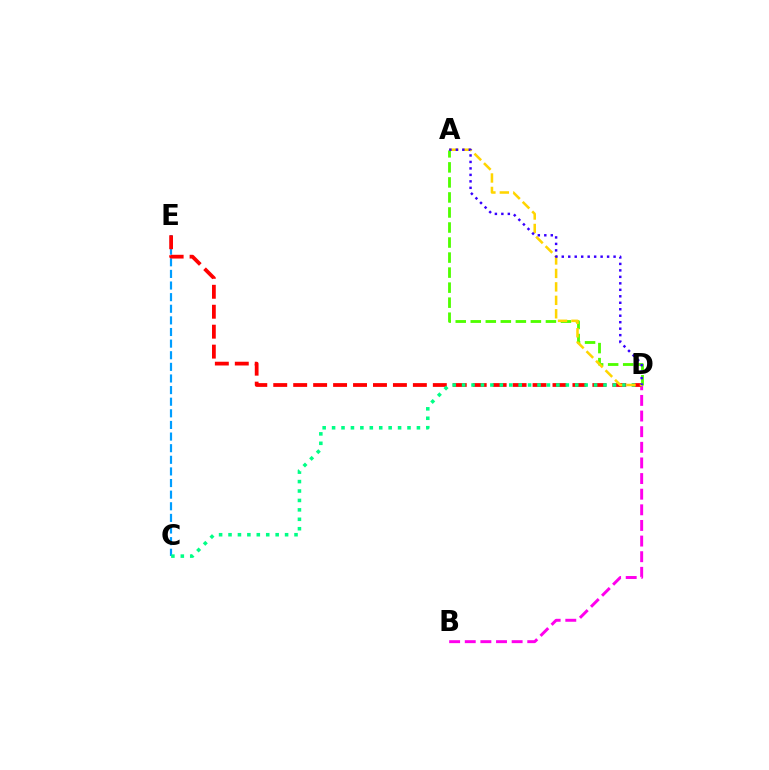{('C', 'E'): [{'color': '#009eff', 'line_style': 'dashed', 'thickness': 1.58}], ('B', 'D'): [{'color': '#ff00ed', 'line_style': 'dashed', 'thickness': 2.12}], ('D', 'E'): [{'color': '#ff0000', 'line_style': 'dashed', 'thickness': 2.71}], ('A', 'D'): [{'color': '#4fff00', 'line_style': 'dashed', 'thickness': 2.04}, {'color': '#ffd500', 'line_style': 'dashed', 'thickness': 1.83}, {'color': '#3700ff', 'line_style': 'dotted', 'thickness': 1.76}], ('C', 'D'): [{'color': '#00ff86', 'line_style': 'dotted', 'thickness': 2.56}]}